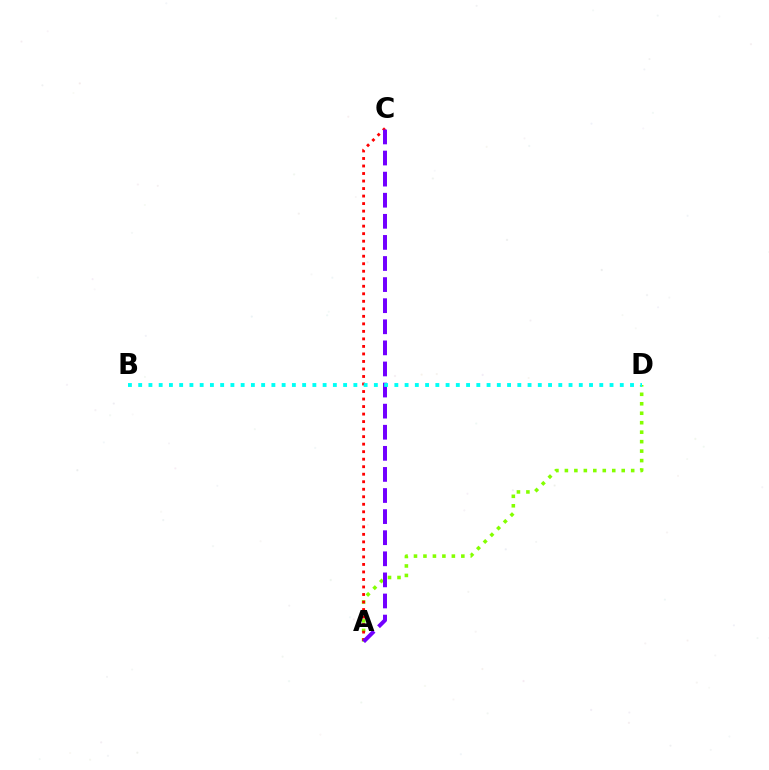{('A', 'D'): [{'color': '#84ff00', 'line_style': 'dotted', 'thickness': 2.57}], ('A', 'C'): [{'color': '#ff0000', 'line_style': 'dotted', 'thickness': 2.04}, {'color': '#7200ff', 'line_style': 'dashed', 'thickness': 2.87}], ('B', 'D'): [{'color': '#00fff6', 'line_style': 'dotted', 'thickness': 2.78}]}